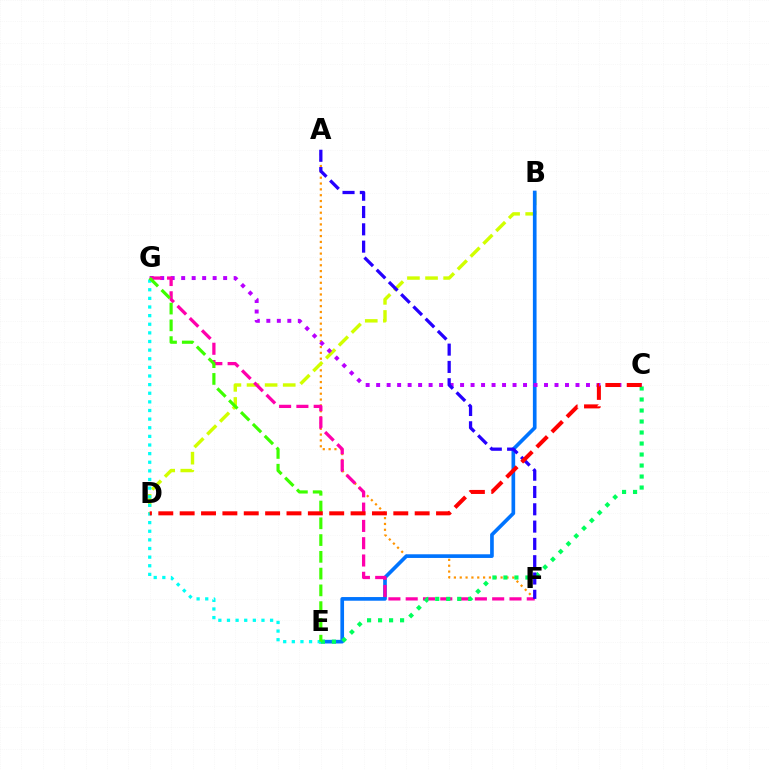{('A', 'F'): [{'color': '#ff9400', 'line_style': 'dotted', 'thickness': 1.59}, {'color': '#2500ff', 'line_style': 'dashed', 'thickness': 2.35}], ('B', 'D'): [{'color': '#d1ff00', 'line_style': 'dashed', 'thickness': 2.46}], ('B', 'E'): [{'color': '#0074ff', 'line_style': 'solid', 'thickness': 2.64}], ('C', 'G'): [{'color': '#b900ff', 'line_style': 'dotted', 'thickness': 2.85}], ('F', 'G'): [{'color': '#ff00ac', 'line_style': 'dashed', 'thickness': 2.35}], ('C', 'E'): [{'color': '#00ff5c', 'line_style': 'dotted', 'thickness': 2.99}], ('E', 'G'): [{'color': '#00fff6', 'line_style': 'dotted', 'thickness': 2.34}, {'color': '#3dff00', 'line_style': 'dashed', 'thickness': 2.28}], ('C', 'D'): [{'color': '#ff0000', 'line_style': 'dashed', 'thickness': 2.9}]}